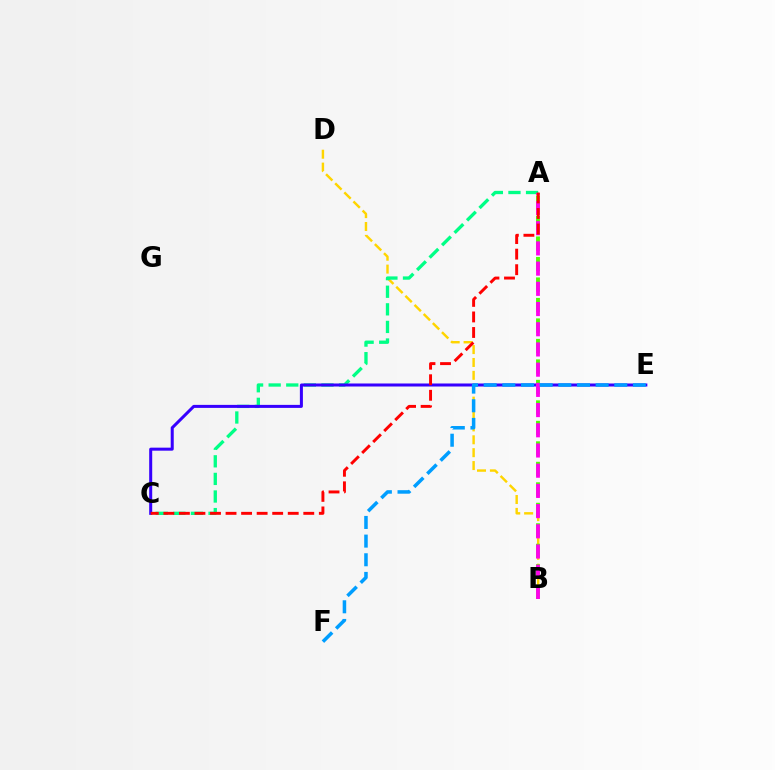{('B', 'D'): [{'color': '#ffd500', 'line_style': 'dashed', 'thickness': 1.75}], ('A', 'C'): [{'color': '#00ff86', 'line_style': 'dashed', 'thickness': 2.39}, {'color': '#ff0000', 'line_style': 'dashed', 'thickness': 2.11}], ('C', 'E'): [{'color': '#3700ff', 'line_style': 'solid', 'thickness': 2.17}], ('A', 'B'): [{'color': '#4fff00', 'line_style': 'dashed', 'thickness': 2.78}, {'color': '#ff00ed', 'line_style': 'dashed', 'thickness': 2.75}], ('E', 'F'): [{'color': '#009eff', 'line_style': 'dashed', 'thickness': 2.54}]}